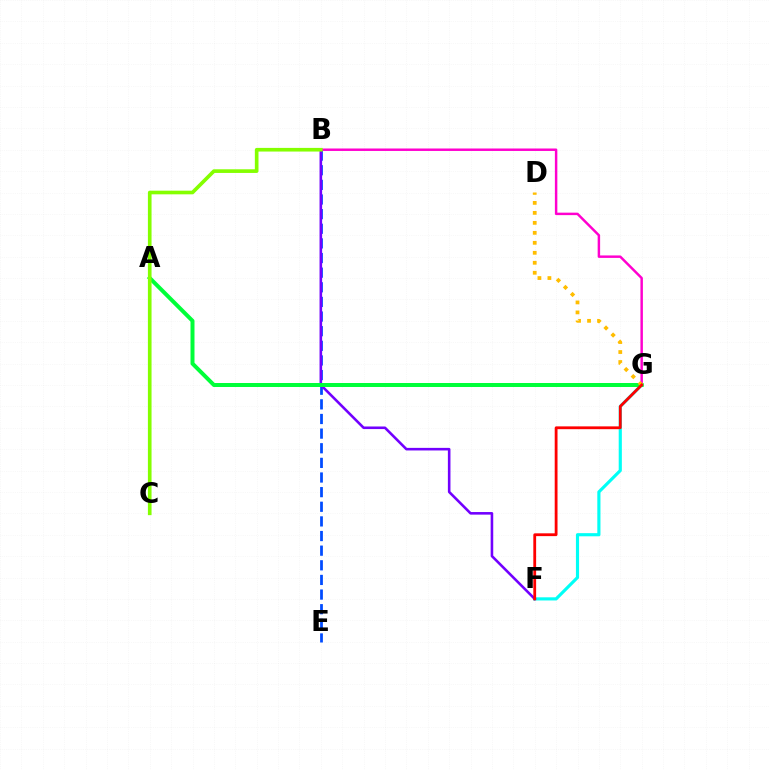{('B', 'E'): [{'color': '#004bff', 'line_style': 'dashed', 'thickness': 1.99}], ('B', 'G'): [{'color': '#ff00cf', 'line_style': 'solid', 'thickness': 1.77}], ('F', 'G'): [{'color': '#00fff6', 'line_style': 'solid', 'thickness': 2.27}, {'color': '#ff0000', 'line_style': 'solid', 'thickness': 2.02}], ('B', 'F'): [{'color': '#7200ff', 'line_style': 'solid', 'thickness': 1.86}], ('A', 'G'): [{'color': '#00ff39', 'line_style': 'solid', 'thickness': 2.87}], ('B', 'C'): [{'color': '#84ff00', 'line_style': 'solid', 'thickness': 2.63}], ('D', 'G'): [{'color': '#ffbd00', 'line_style': 'dotted', 'thickness': 2.71}]}